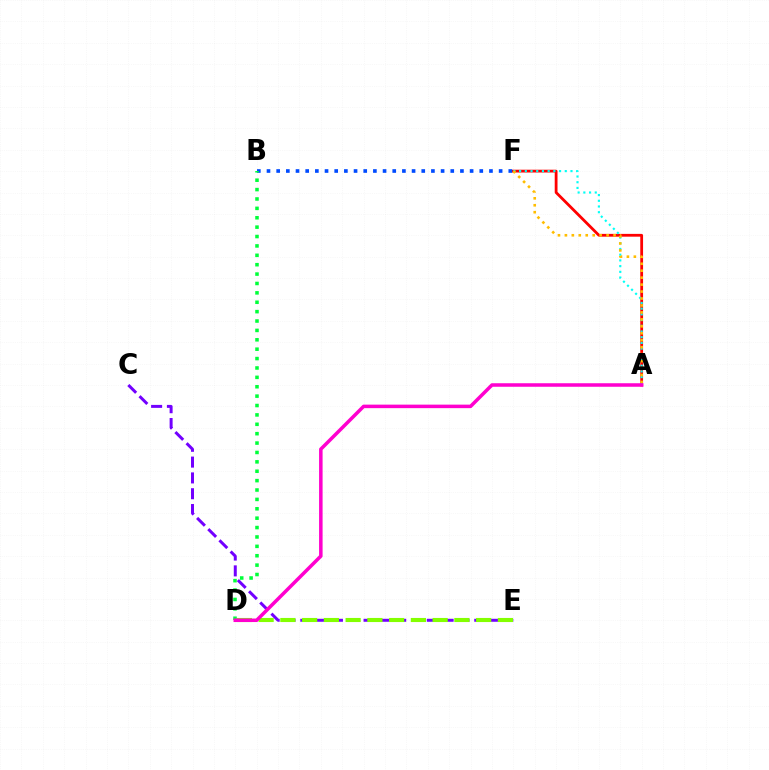{('A', 'F'): [{'color': '#ff0000', 'line_style': 'solid', 'thickness': 2.01}, {'color': '#00fff6', 'line_style': 'dotted', 'thickness': 1.55}, {'color': '#ffbd00', 'line_style': 'dotted', 'thickness': 1.89}], ('B', 'F'): [{'color': '#004bff', 'line_style': 'dotted', 'thickness': 2.63}], ('C', 'E'): [{'color': '#7200ff', 'line_style': 'dashed', 'thickness': 2.15}], ('D', 'E'): [{'color': '#84ff00', 'line_style': 'dashed', 'thickness': 2.96}], ('B', 'D'): [{'color': '#00ff39', 'line_style': 'dotted', 'thickness': 2.55}], ('A', 'D'): [{'color': '#ff00cf', 'line_style': 'solid', 'thickness': 2.54}]}